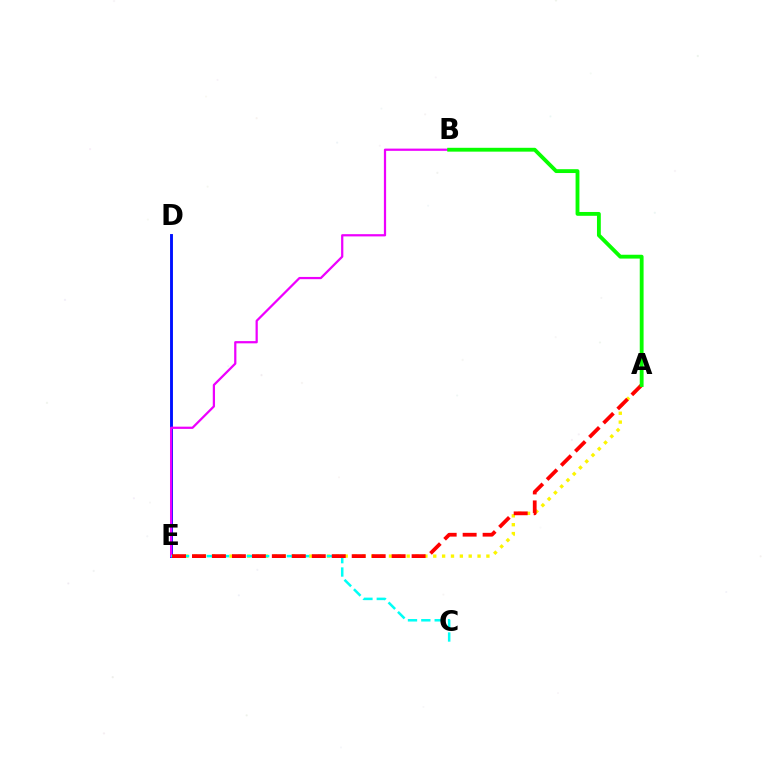{('A', 'E'): [{'color': '#fcf500', 'line_style': 'dotted', 'thickness': 2.41}, {'color': '#ff0000', 'line_style': 'dashed', 'thickness': 2.71}], ('D', 'E'): [{'color': '#0010ff', 'line_style': 'solid', 'thickness': 2.08}], ('B', 'E'): [{'color': '#ee00ff', 'line_style': 'solid', 'thickness': 1.61}], ('C', 'E'): [{'color': '#00fff6', 'line_style': 'dashed', 'thickness': 1.81}], ('A', 'B'): [{'color': '#08ff00', 'line_style': 'solid', 'thickness': 2.77}]}